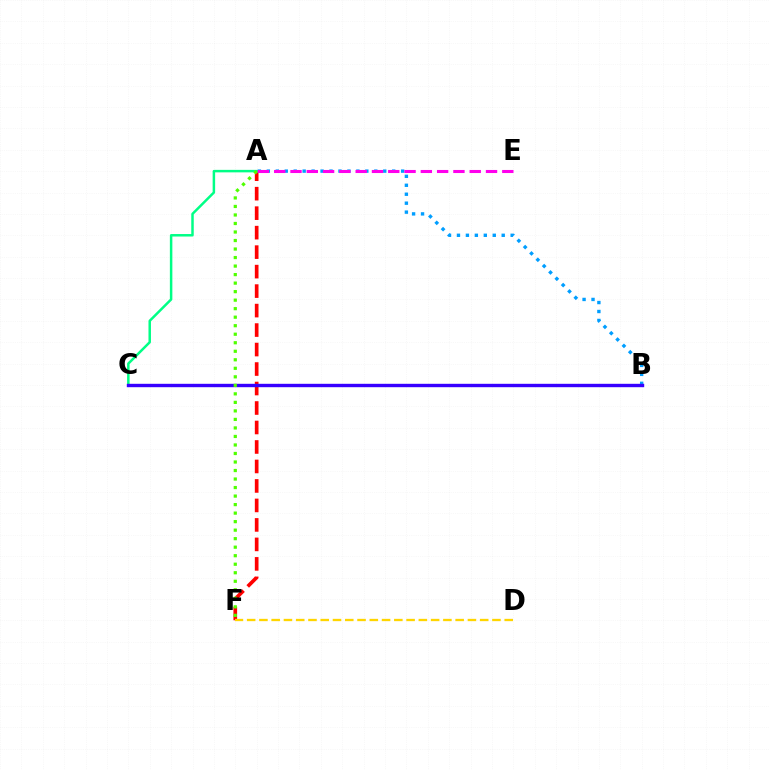{('A', 'F'): [{'color': '#ff0000', 'line_style': 'dashed', 'thickness': 2.65}, {'color': '#4fff00', 'line_style': 'dotted', 'thickness': 2.31}], ('A', 'C'): [{'color': '#00ff86', 'line_style': 'solid', 'thickness': 1.79}], ('A', 'B'): [{'color': '#009eff', 'line_style': 'dotted', 'thickness': 2.43}], ('B', 'C'): [{'color': '#3700ff', 'line_style': 'solid', 'thickness': 2.44}], ('D', 'F'): [{'color': '#ffd500', 'line_style': 'dashed', 'thickness': 1.67}], ('A', 'E'): [{'color': '#ff00ed', 'line_style': 'dashed', 'thickness': 2.21}]}